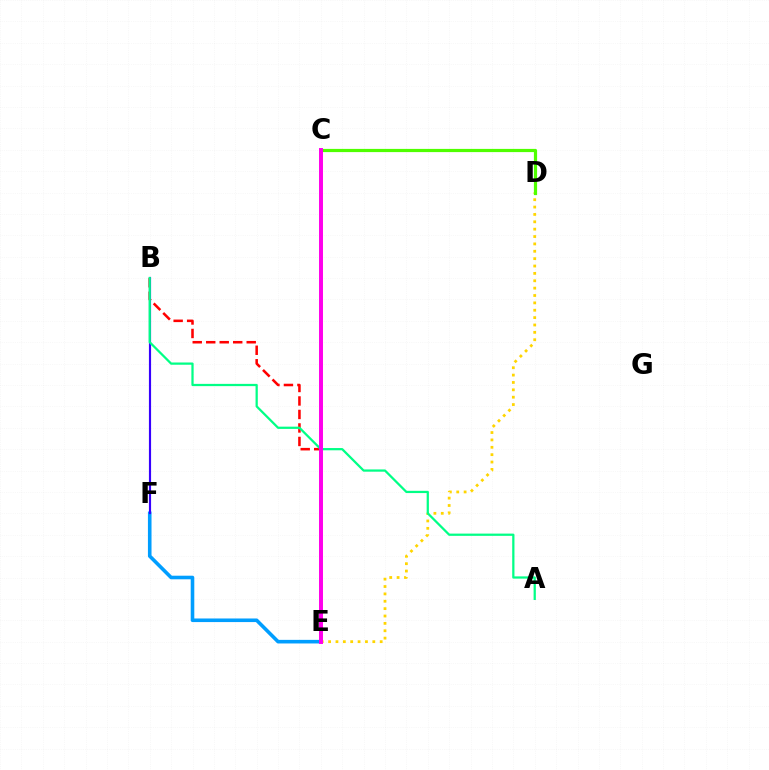{('B', 'E'): [{'color': '#ff0000', 'line_style': 'dashed', 'thickness': 1.83}], ('E', 'F'): [{'color': '#009eff', 'line_style': 'solid', 'thickness': 2.59}], ('B', 'F'): [{'color': '#3700ff', 'line_style': 'solid', 'thickness': 1.55}], ('D', 'E'): [{'color': '#ffd500', 'line_style': 'dotted', 'thickness': 2.0}], ('C', 'D'): [{'color': '#4fff00', 'line_style': 'solid', 'thickness': 2.31}], ('A', 'B'): [{'color': '#00ff86', 'line_style': 'solid', 'thickness': 1.62}], ('C', 'E'): [{'color': '#ff00ed', 'line_style': 'solid', 'thickness': 2.85}]}